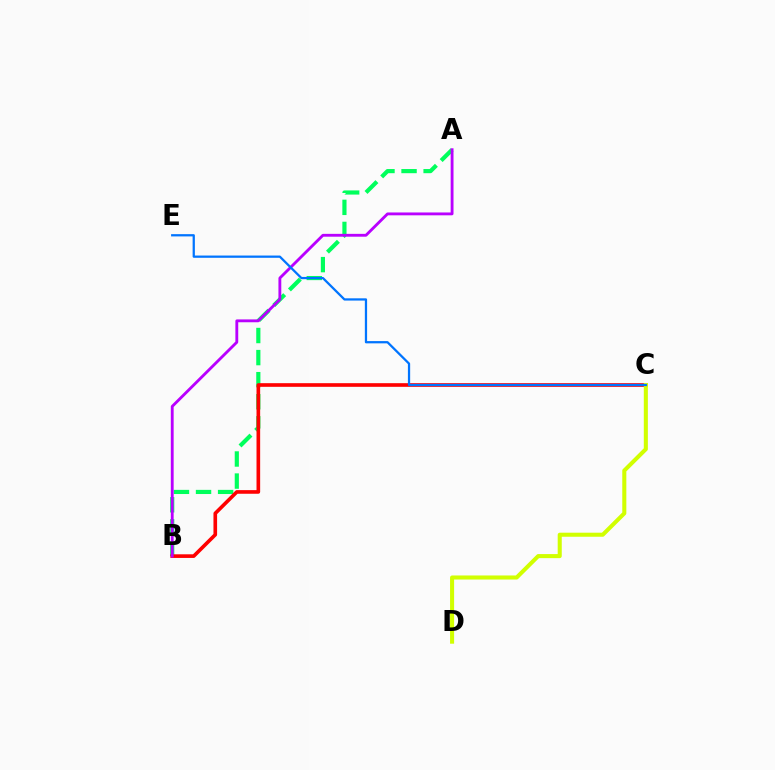{('A', 'B'): [{'color': '#00ff5c', 'line_style': 'dashed', 'thickness': 3.0}, {'color': '#b900ff', 'line_style': 'solid', 'thickness': 2.05}], ('B', 'C'): [{'color': '#ff0000', 'line_style': 'solid', 'thickness': 2.62}], ('C', 'D'): [{'color': '#d1ff00', 'line_style': 'solid', 'thickness': 2.92}], ('C', 'E'): [{'color': '#0074ff', 'line_style': 'solid', 'thickness': 1.62}]}